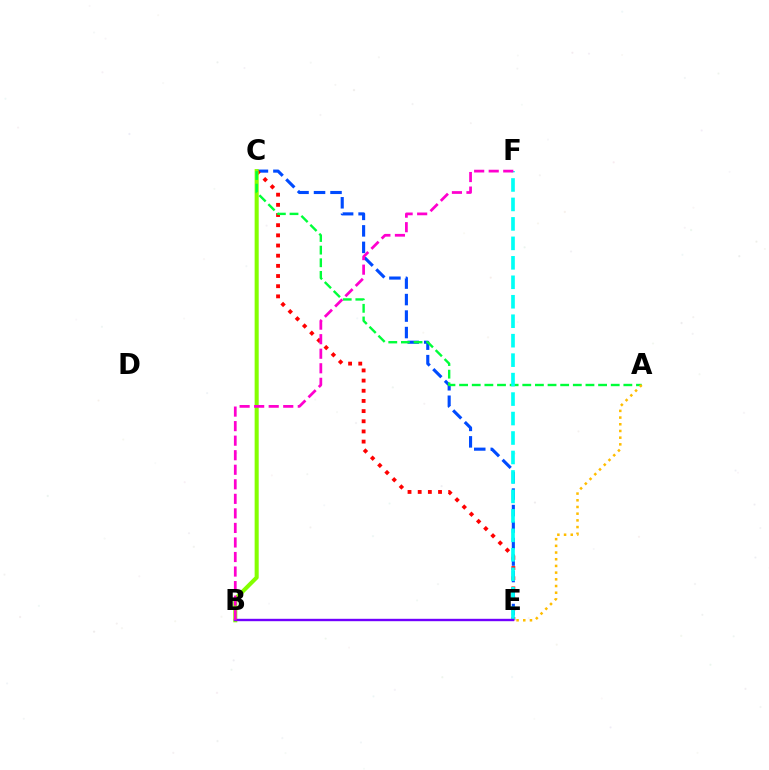{('C', 'E'): [{'color': '#004bff', 'line_style': 'dashed', 'thickness': 2.24}, {'color': '#ff0000', 'line_style': 'dotted', 'thickness': 2.76}], ('B', 'C'): [{'color': '#84ff00', 'line_style': 'solid', 'thickness': 2.92}], ('A', 'C'): [{'color': '#00ff39', 'line_style': 'dashed', 'thickness': 1.72}], ('E', 'F'): [{'color': '#00fff6', 'line_style': 'dashed', 'thickness': 2.64}], ('B', 'E'): [{'color': '#7200ff', 'line_style': 'solid', 'thickness': 1.72}], ('A', 'E'): [{'color': '#ffbd00', 'line_style': 'dotted', 'thickness': 1.82}], ('B', 'F'): [{'color': '#ff00cf', 'line_style': 'dashed', 'thickness': 1.98}]}